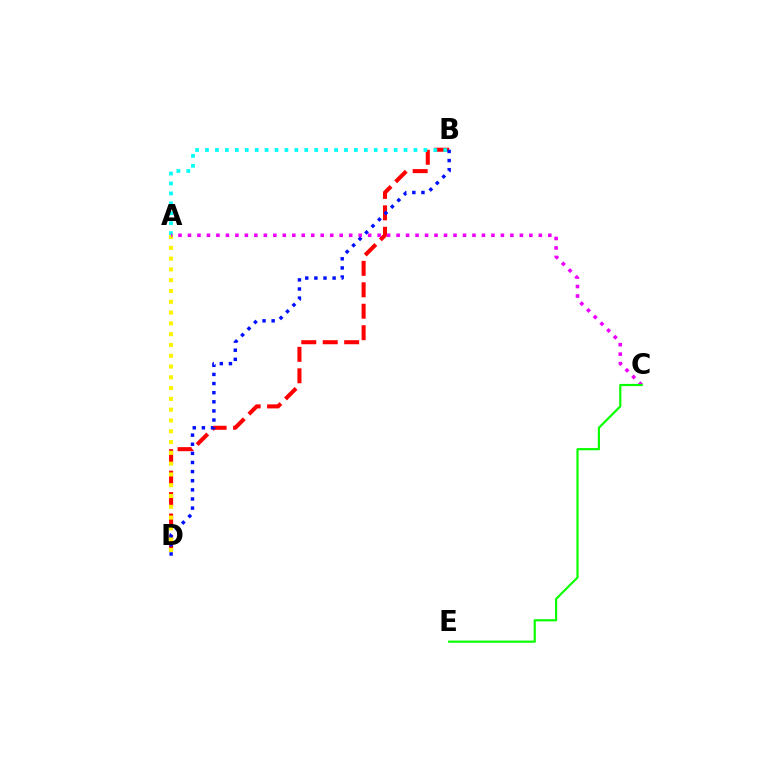{('B', 'D'): [{'color': '#ff0000', 'line_style': 'dashed', 'thickness': 2.91}, {'color': '#0010ff', 'line_style': 'dotted', 'thickness': 2.48}], ('A', 'D'): [{'color': '#fcf500', 'line_style': 'dotted', 'thickness': 2.93}], ('A', 'B'): [{'color': '#00fff6', 'line_style': 'dotted', 'thickness': 2.7}], ('A', 'C'): [{'color': '#ee00ff', 'line_style': 'dotted', 'thickness': 2.58}], ('C', 'E'): [{'color': '#08ff00', 'line_style': 'solid', 'thickness': 1.57}]}